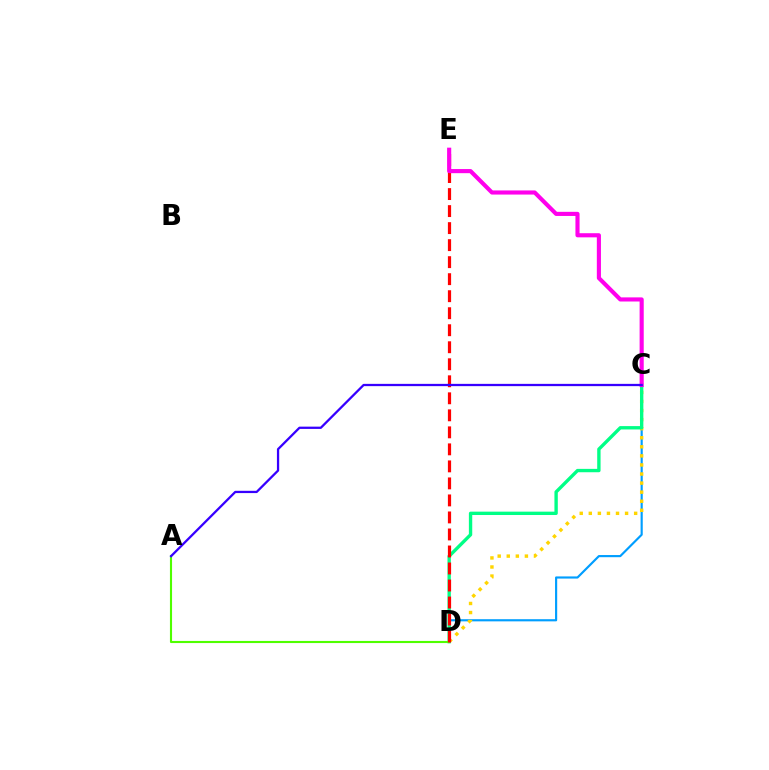{('C', 'D'): [{'color': '#009eff', 'line_style': 'solid', 'thickness': 1.55}, {'color': '#ffd500', 'line_style': 'dotted', 'thickness': 2.46}, {'color': '#00ff86', 'line_style': 'solid', 'thickness': 2.42}], ('A', 'D'): [{'color': '#4fff00', 'line_style': 'solid', 'thickness': 1.53}], ('D', 'E'): [{'color': '#ff0000', 'line_style': 'dashed', 'thickness': 2.31}], ('C', 'E'): [{'color': '#ff00ed', 'line_style': 'solid', 'thickness': 2.97}], ('A', 'C'): [{'color': '#3700ff', 'line_style': 'solid', 'thickness': 1.64}]}